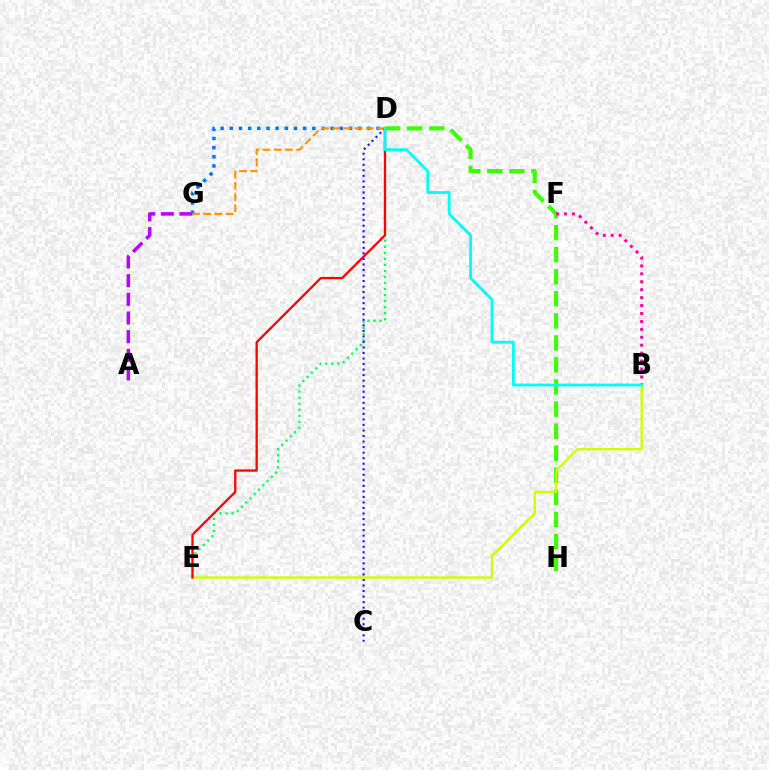{('D', 'H'): [{'color': '#3dff00', 'line_style': 'dashed', 'thickness': 3.0}], ('B', 'E'): [{'color': '#d1ff00', 'line_style': 'solid', 'thickness': 1.7}], ('D', 'E'): [{'color': '#00ff5c', 'line_style': 'dotted', 'thickness': 1.64}, {'color': '#ff0000', 'line_style': 'solid', 'thickness': 1.65}], ('A', 'G'): [{'color': '#b900ff', 'line_style': 'dashed', 'thickness': 2.53}], ('D', 'G'): [{'color': '#0074ff', 'line_style': 'dotted', 'thickness': 2.49}, {'color': '#ff9400', 'line_style': 'dashed', 'thickness': 1.52}], ('B', 'F'): [{'color': '#ff00ac', 'line_style': 'dotted', 'thickness': 2.15}], ('C', 'D'): [{'color': '#2500ff', 'line_style': 'dotted', 'thickness': 1.5}], ('B', 'D'): [{'color': '#00fff6', 'line_style': 'solid', 'thickness': 2.03}]}